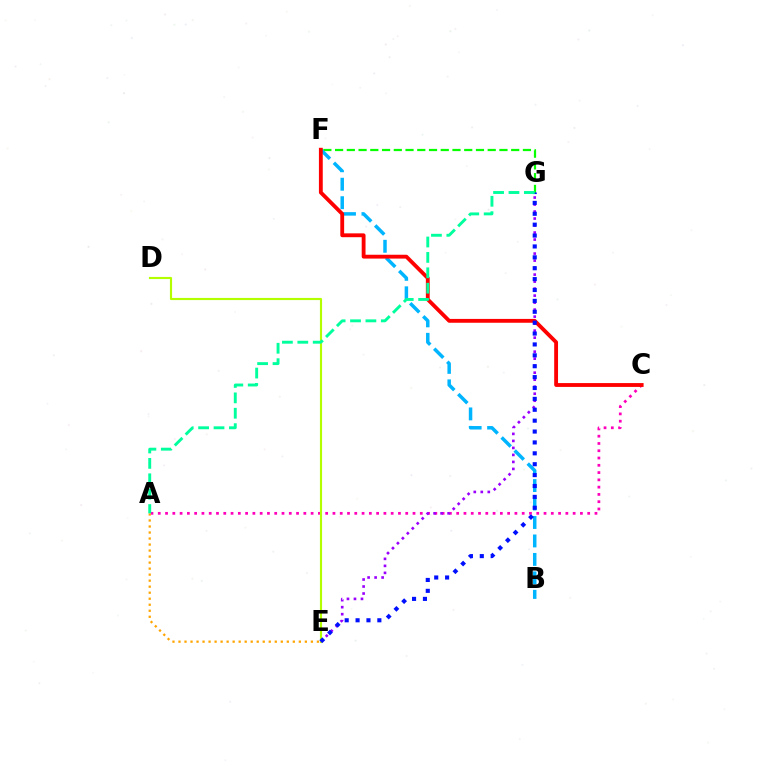{('F', 'G'): [{'color': '#08ff00', 'line_style': 'dashed', 'thickness': 1.59}], ('B', 'F'): [{'color': '#00b5ff', 'line_style': 'dashed', 'thickness': 2.51}], ('A', 'C'): [{'color': '#ff00bd', 'line_style': 'dotted', 'thickness': 1.98}], ('C', 'F'): [{'color': '#ff0000', 'line_style': 'solid', 'thickness': 2.76}], ('D', 'E'): [{'color': '#b3ff00', 'line_style': 'solid', 'thickness': 1.54}], ('E', 'G'): [{'color': '#9b00ff', 'line_style': 'dotted', 'thickness': 1.9}, {'color': '#0010ff', 'line_style': 'dotted', 'thickness': 2.96}], ('A', 'E'): [{'color': '#ffa500', 'line_style': 'dotted', 'thickness': 1.64}], ('A', 'G'): [{'color': '#00ff9d', 'line_style': 'dashed', 'thickness': 2.09}]}